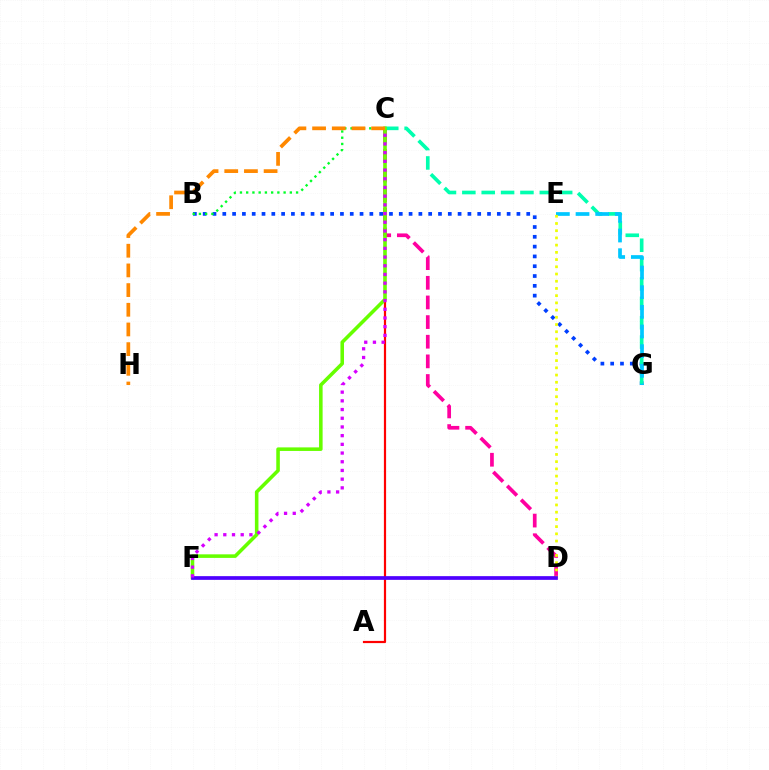{('B', 'G'): [{'color': '#003fff', 'line_style': 'dotted', 'thickness': 2.66}], ('C', 'G'): [{'color': '#00ffaf', 'line_style': 'dashed', 'thickness': 2.63}], ('E', 'G'): [{'color': '#00c7ff', 'line_style': 'dashed', 'thickness': 2.67}], ('C', 'D'): [{'color': '#ff00a0', 'line_style': 'dashed', 'thickness': 2.67}], ('D', 'E'): [{'color': '#eeff00', 'line_style': 'dotted', 'thickness': 1.96}], ('A', 'C'): [{'color': '#ff0000', 'line_style': 'solid', 'thickness': 1.59}], ('C', 'F'): [{'color': '#66ff00', 'line_style': 'solid', 'thickness': 2.56}, {'color': '#d600ff', 'line_style': 'dotted', 'thickness': 2.36}], ('D', 'F'): [{'color': '#4f00ff', 'line_style': 'solid', 'thickness': 2.67}], ('B', 'C'): [{'color': '#00ff27', 'line_style': 'dotted', 'thickness': 1.69}], ('C', 'H'): [{'color': '#ff8800', 'line_style': 'dashed', 'thickness': 2.67}]}